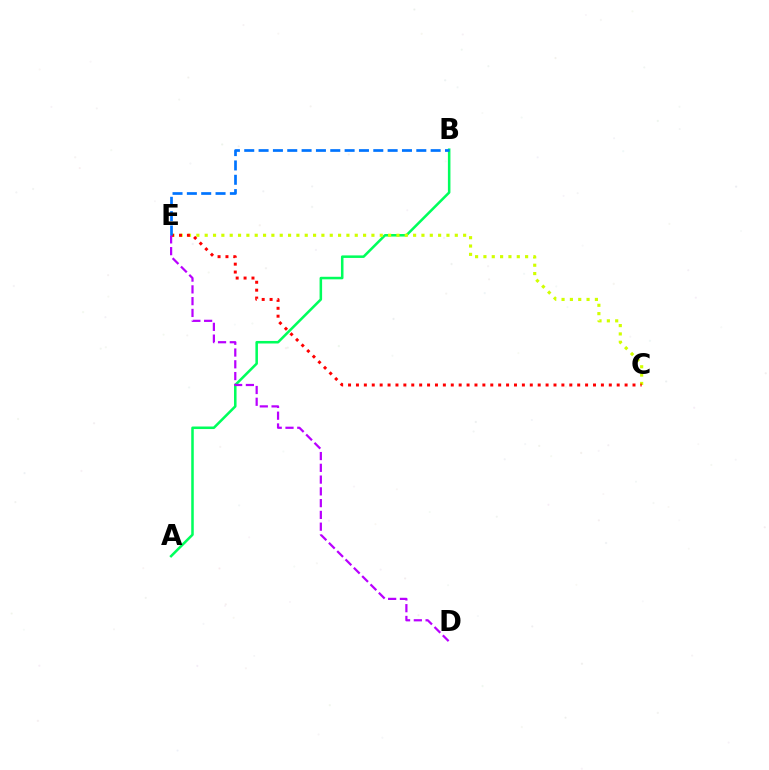{('A', 'B'): [{'color': '#00ff5c', 'line_style': 'solid', 'thickness': 1.83}], ('C', 'E'): [{'color': '#d1ff00', 'line_style': 'dotted', 'thickness': 2.27}, {'color': '#ff0000', 'line_style': 'dotted', 'thickness': 2.15}], ('D', 'E'): [{'color': '#b900ff', 'line_style': 'dashed', 'thickness': 1.6}], ('B', 'E'): [{'color': '#0074ff', 'line_style': 'dashed', 'thickness': 1.95}]}